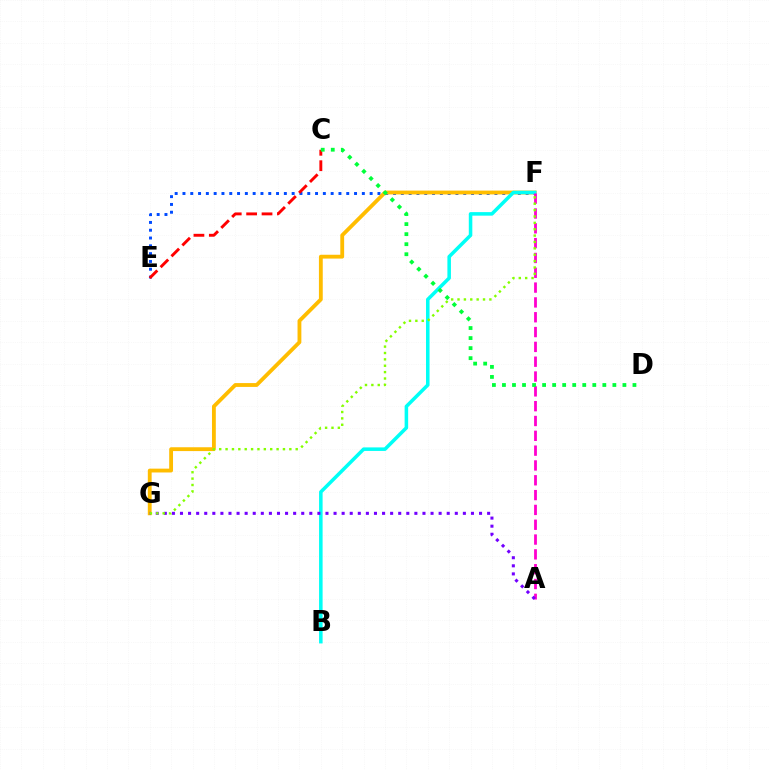{('E', 'F'): [{'color': '#004bff', 'line_style': 'dotted', 'thickness': 2.12}], ('F', 'G'): [{'color': '#ffbd00', 'line_style': 'solid', 'thickness': 2.76}, {'color': '#84ff00', 'line_style': 'dotted', 'thickness': 1.73}], ('B', 'F'): [{'color': '#00fff6', 'line_style': 'solid', 'thickness': 2.55}], ('A', 'F'): [{'color': '#ff00cf', 'line_style': 'dashed', 'thickness': 2.01}], ('A', 'G'): [{'color': '#7200ff', 'line_style': 'dotted', 'thickness': 2.2}], ('C', 'E'): [{'color': '#ff0000', 'line_style': 'dashed', 'thickness': 2.09}], ('C', 'D'): [{'color': '#00ff39', 'line_style': 'dotted', 'thickness': 2.73}]}